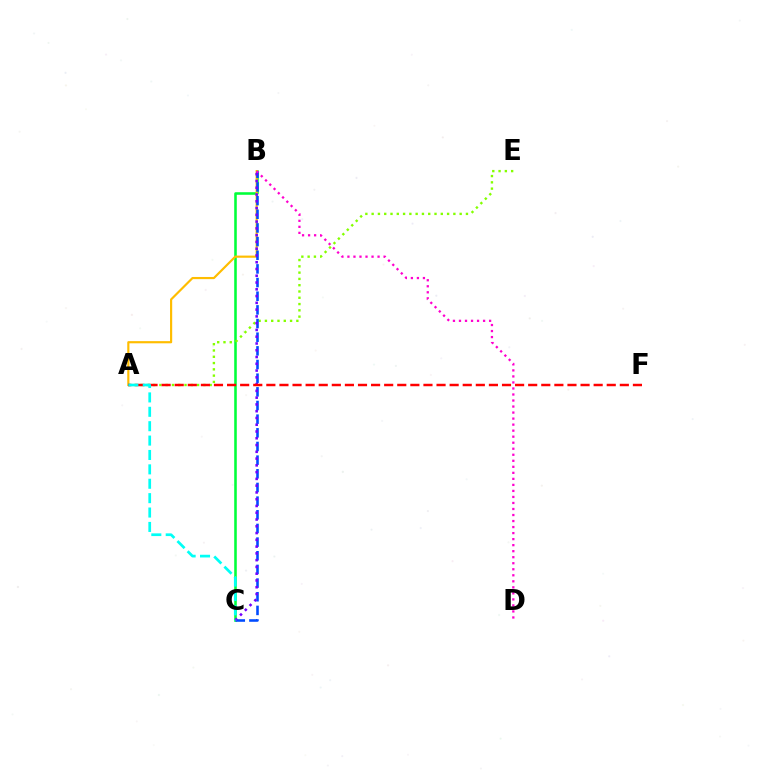{('B', 'C'): [{'color': '#00ff39', 'line_style': 'solid', 'thickness': 1.85}, {'color': '#004bff', 'line_style': 'dashed', 'thickness': 1.86}, {'color': '#7200ff', 'line_style': 'dotted', 'thickness': 1.84}], ('A', 'B'): [{'color': '#ffbd00', 'line_style': 'solid', 'thickness': 1.56}], ('A', 'E'): [{'color': '#84ff00', 'line_style': 'dotted', 'thickness': 1.71}], ('B', 'D'): [{'color': '#ff00cf', 'line_style': 'dotted', 'thickness': 1.64}], ('A', 'F'): [{'color': '#ff0000', 'line_style': 'dashed', 'thickness': 1.78}], ('A', 'C'): [{'color': '#00fff6', 'line_style': 'dashed', 'thickness': 1.95}]}